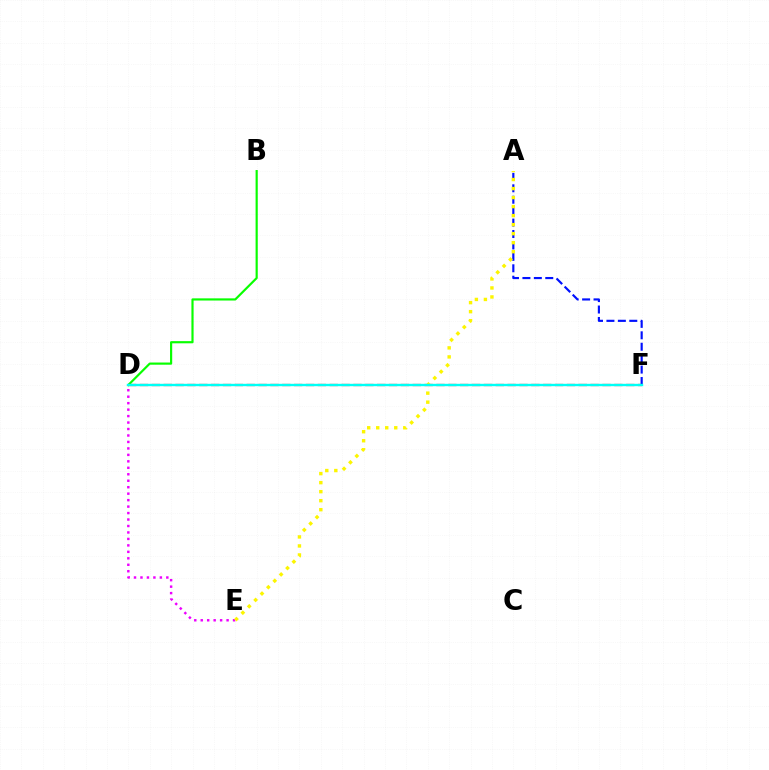{('D', 'E'): [{'color': '#ee00ff', 'line_style': 'dotted', 'thickness': 1.76}], ('D', 'F'): [{'color': '#ff0000', 'line_style': 'dashed', 'thickness': 1.61}, {'color': '#00fff6', 'line_style': 'solid', 'thickness': 1.71}], ('A', 'F'): [{'color': '#0010ff', 'line_style': 'dashed', 'thickness': 1.55}], ('B', 'D'): [{'color': '#08ff00', 'line_style': 'solid', 'thickness': 1.57}], ('A', 'E'): [{'color': '#fcf500', 'line_style': 'dotted', 'thickness': 2.45}]}